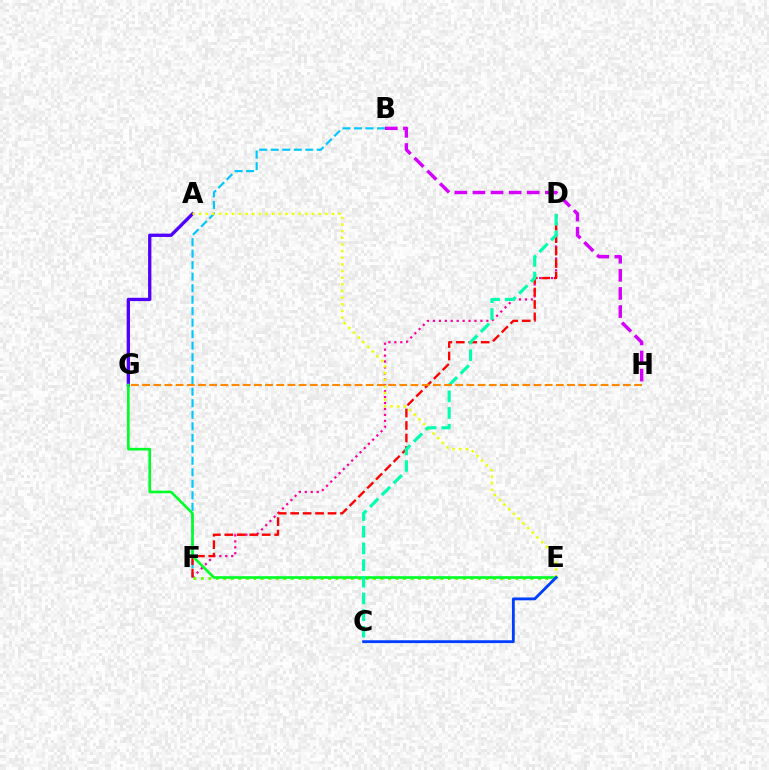{('A', 'G'): [{'color': '#4f00ff', 'line_style': 'solid', 'thickness': 2.38}], ('D', 'F'): [{'color': '#ff00a0', 'line_style': 'dotted', 'thickness': 1.61}, {'color': '#ff0000', 'line_style': 'dashed', 'thickness': 1.69}], ('B', 'F'): [{'color': '#00c7ff', 'line_style': 'dashed', 'thickness': 1.56}], ('B', 'H'): [{'color': '#d600ff', 'line_style': 'dashed', 'thickness': 2.46}], ('E', 'F'): [{'color': '#66ff00', 'line_style': 'dotted', 'thickness': 2.03}], ('E', 'G'): [{'color': '#00ff27', 'line_style': 'solid', 'thickness': 1.9}], ('A', 'E'): [{'color': '#eeff00', 'line_style': 'dotted', 'thickness': 1.81}], ('C', 'D'): [{'color': '#00ffaf', 'line_style': 'dashed', 'thickness': 2.27}], ('C', 'E'): [{'color': '#003fff', 'line_style': 'solid', 'thickness': 2.05}], ('G', 'H'): [{'color': '#ff8800', 'line_style': 'dashed', 'thickness': 1.52}]}